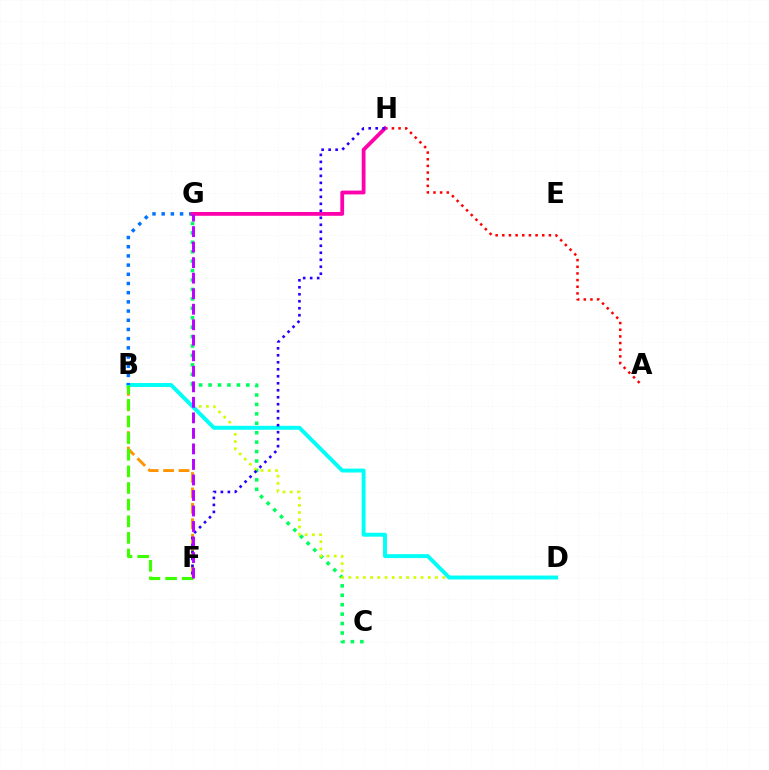{('C', 'G'): [{'color': '#00ff5c', 'line_style': 'dotted', 'thickness': 2.56}], ('B', 'D'): [{'color': '#d1ff00', 'line_style': 'dotted', 'thickness': 1.96}, {'color': '#00fff6', 'line_style': 'solid', 'thickness': 2.83}], ('B', 'F'): [{'color': '#ff9400', 'line_style': 'dashed', 'thickness': 2.09}, {'color': '#3dff00', 'line_style': 'dashed', 'thickness': 2.26}], ('A', 'H'): [{'color': '#ff0000', 'line_style': 'dotted', 'thickness': 1.81}], ('B', 'G'): [{'color': '#0074ff', 'line_style': 'dotted', 'thickness': 2.5}], ('G', 'H'): [{'color': '#ff00ac', 'line_style': 'solid', 'thickness': 2.73}], ('F', 'H'): [{'color': '#2500ff', 'line_style': 'dotted', 'thickness': 1.9}], ('F', 'G'): [{'color': '#b900ff', 'line_style': 'dashed', 'thickness': 2.11}]}